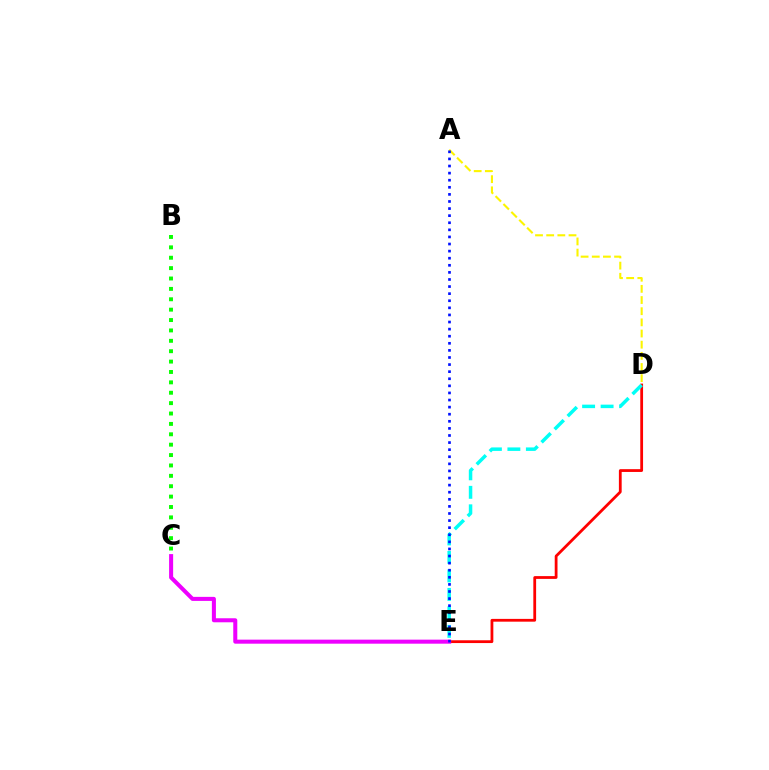{('A', 'D'): [{'color': '#fcf500', 'line_style': 'dashed', 'thickness': 1.52}], ('D', 'E'): [{'color': '#ff0000', 'line_style': 'solid', 'thickness': 2.0}, {'color': '#00fff6', 'line_style': 'dashed', 'thickness': 2.51}], ('C', 'E'): [{'color': '#ee00ff', 'line_style': 'solid', 'thickness': 2.9}], ('A', 'E'): [{'color': '#0010ff', 'line_style': 'dotted', 'thickness': 1.93}], ('B', 'C'): [{'color': '#08ff00', 'line_style': 'dotted', 'thickness': 2.82}]}